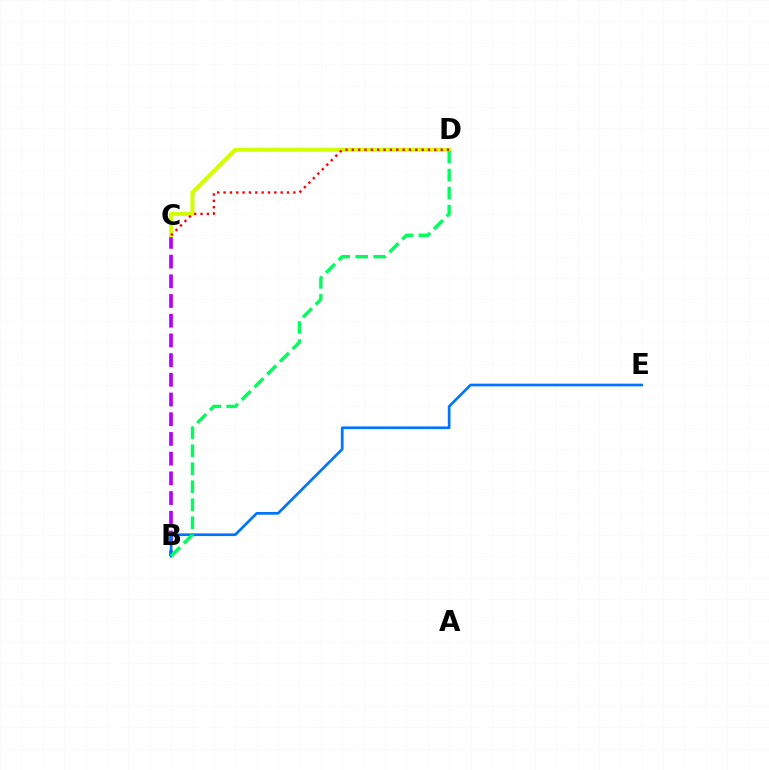{('B', 'C'): [{'color': '#b900ff', 'line_style': 'dashed', 'thickness': 2.68}], ('B', 'E'): [{'color': '#0074ff', 'line_style': 'solid', 'thickness': 1.94}], ('C', 'D'): [{'color': '#d1ff00', 'line_style': 'solid', 'thickness': 2.9}, {'color': '#ff0000', 'line_style': 'dotted', 'thickness': 1.72}], ('B', 'D'): [{'color': '#00ff5c', 'line_style': 'dashed', 'thickness': 2.45}]}